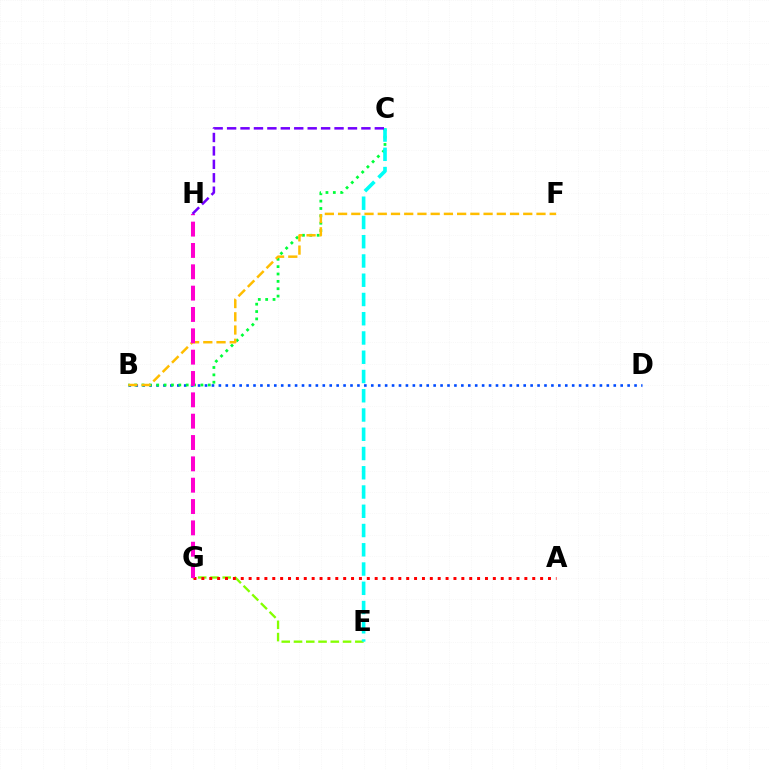{('B', 'D'): [{'color': '#004bff', 'line_style': 'dotted', 'thickness': 1.88}], ('E', 'G'): [{'color': '#84ff00', 'line_style': 'dashed', 'thickness': 1.67}], ('A', 'G'): [{'color': '#ff0000', 'line_style': 'dotted', 'thickness': 2.14}], ('B', 'C'): [{'color': '#00ff39', 'line_style': 'dotted', 'thickness': 2.0}], ('C', 'E'): [{'color': '#00fff6', 'line_style': 'dashed', 'thickness': 2.62}], ('B', 'F'): [{'color': '#ffbd00', 'line_style': 'dashed', 'thickness': 1.8}], ('G', 'H'): [{'color': '#ff00cf', 'line_style': 'dashed', 'thickness': 2.9}], ('C', 'H'): [{'color': '#7200ff', 'line_style': 'dashed', 'thickness': 1.82}]}